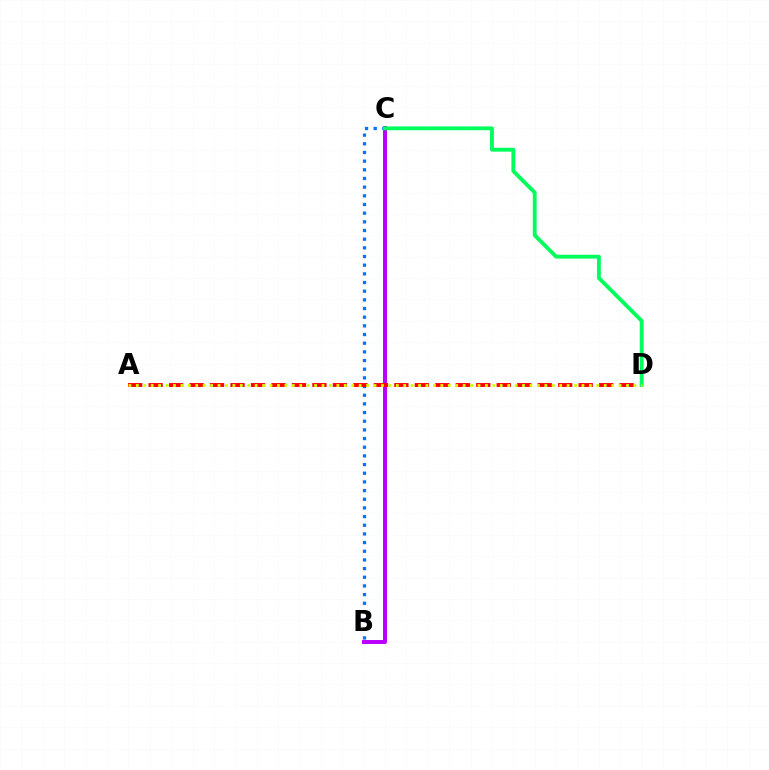{('B', 'C'): [{'color': '#b900ff', 'line_style': 'solid', 'thickness': 2.85}, {'color': '#0074ff', 'line_style': 'dotted', 'thickness': 2.36}], ('A', 'D'): [{'color': '#ff0000', 'line_style': 'dashed', 'thickness': 2.78}, {'color': '#d1ff00', 'line_style': 'dotted', 'thickness': 2.02}], ('C', 'D'): [{'color': '#00ff5c', 'line_style': 'solid', 'thickness': 2.78}]}